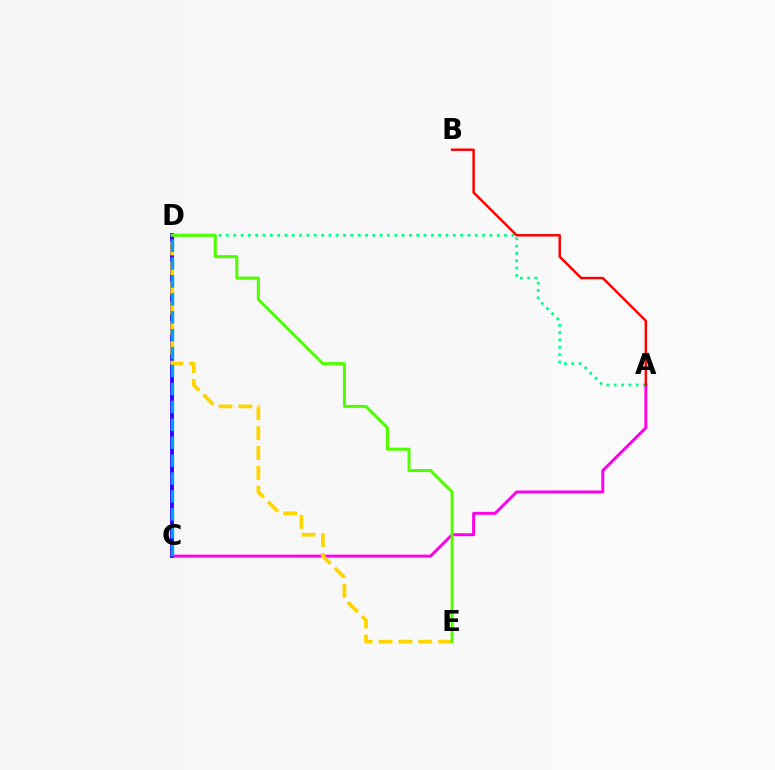{('A', 'C'): [{'color': '#ff00ed', 'line_style': 'solid', 'thickness': 2.12}], ('C', 'D'): [{'color': '#3700ff', 'line_style': 'solid', 'thickness': 2.79}, {'color': '#009eff', 'line_style': 'dashed', 'thickness': 2.43}], ('D', 'E'): [{'color': '#ffd500', 'line_style': 'dashed', 'thickness': 2.7}, {'color': '#4fff00', 'line_style': 'solid', 'thickness': 2.17}], ('A', 'D'): [{'color': '#00ff86', 'line_style': 'dotted', 'thickness': 1.99}], ('A', 'B'): [{'color': '#ff0000', 'line_style': 'solid', 'thickness': 1.77}]}